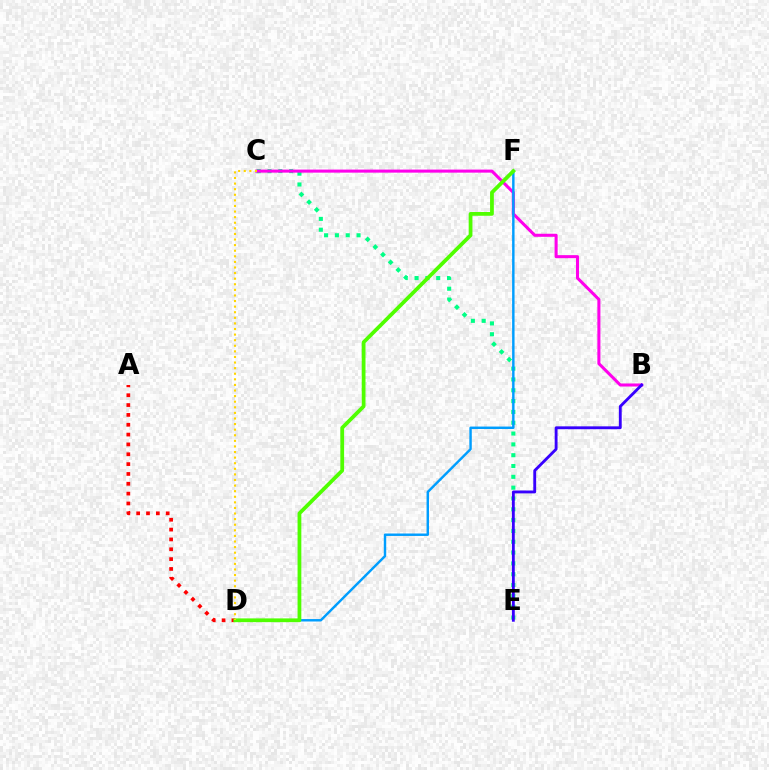{('A', 'D'): [{'color': '#ff0000', 'line_style': 'dotted', 'thickness': 2.67}], ('C', 'E'): [{'color': '#00ff86', 'line_style': 'dotted', 'thickness': 2.94}], ('B', 'C'): [{'color': '#ff00ed', 'line_style': 'solid', 'thickness': 2.2}], ('D', 'F'): [{'color': '#009eff', 'line_style': 'solid', 'thickness': 1.76}, {'color': '#4fff00', 'line_style': 'solid', 'thickness': 2.71}], ('B', 'E'): [{'color': '#3700ff', 'line_style': 'solid', 'thickness': 2.06}], ('C', 'D'): [{'color': '#ffd500', 'line_style': 'dotted', 'thickness': 1.52}]}